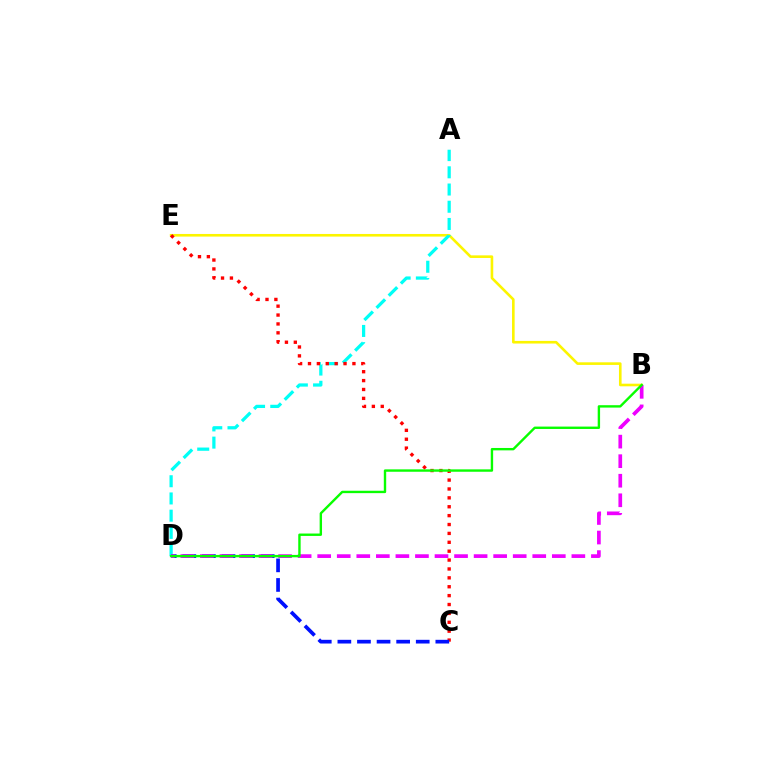{('B', 'E'): [{'color': '#fcf500', 'line_style': 'solid', 'thickness': 1.88}], ('A', 'D'): [{'color': '#00fff6', 'line_style': 'dashed', 'thickness': 2.34}], ('C', 'E'): [{'color': '#ff0000', 'line_style': 'dotted', 'thickness': 2.41}], ('C', 'D'): [{'color': '#0010ff', 'line_style': 'dashed', 'thickness': 2.66}], ('B', 'D'): [{'color': '#ee00ff', 'line_style': 'dashed', 'thickness': 2.66}, {'color': '#08ff00', 'line_style': 'solid', 'thickness': 1.72}]}